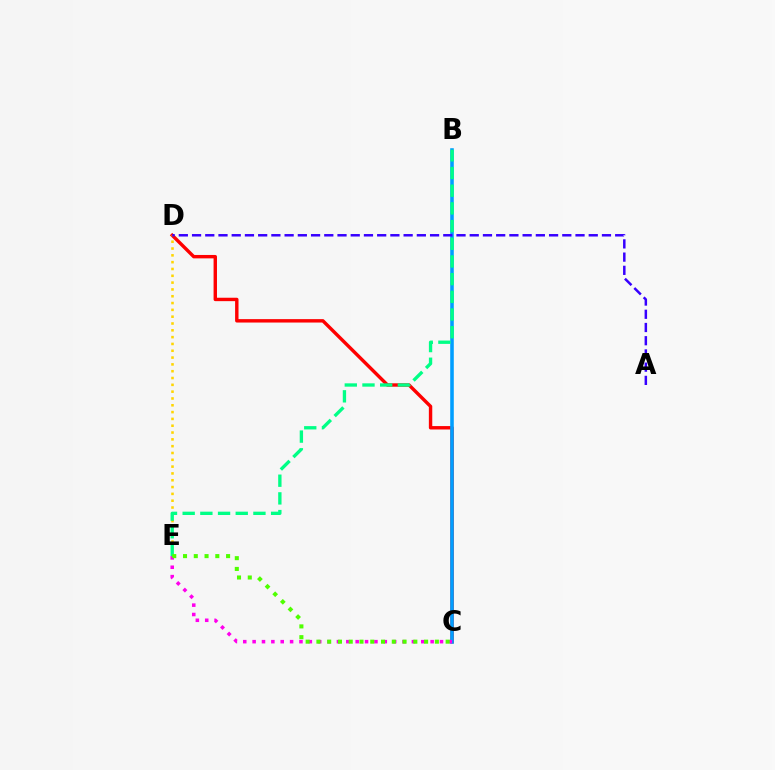{('C', 'D'): [{'color': '#ff0000', 'line_style': 'solid', 'thickness': 2.45}], ('B', 'C'): [{'color': '#009eff', 'line_style': 'solid', 'thickness': 2.57}], ('D', 'E'): [{'color': '#ffd500', 'line_style': 'dotted', 'thickness': 1.85}], ('C', 'E'): [{'color': '#ff00ed', 'line_style': 'dotted', 'thickness': 2.55}, {'color': '#4fff00', 'line_style': 'dotted', 'thickness': 2.93}], ('A', 'D'): [{'color': '#3700ff', 'line_style': 'dashed', 'thickness': 1.8}], ('B', 'E'): [{'color': '#00ff86', 'line_style': 'dashed', 'thickness': 2.4}]}